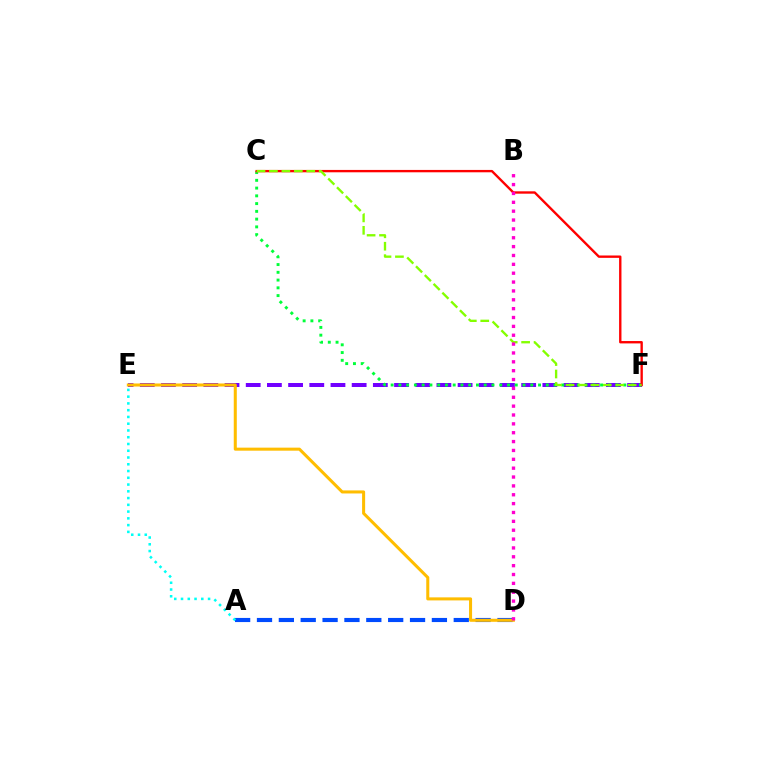{('E', 'F'): [{'color': '#7200ff', 'line_style': 'dashed', 'thickness': 2.88}], ('A', 'D'): [{'color': '#004bff', 'line_style': 'dashed', 'thickness': 2.97}], ('A', 'E'): [{'color': '#00fff6', 'line_style': 'dotted', 'thickness': 1.84}], ('D', 'E'): [{'color': '#ffbd00', 'line_style': 'solid', 'thickness': 2.19}], ('C', 'F'): [{'color': '#00ff39', 'line_style': 'dotted', 'thickness': 2.11}, {'color': '#ff0000', 'line_style': 'solid', 'thickness': 1.7}, {'color': '#84ff00', 'line_style': 'dashed', 'thickness': 1.69}], ('B', 'D'): [{'color': '#ff00cf', 'line_style': 'dotted', 'thickness': 2.41}]}